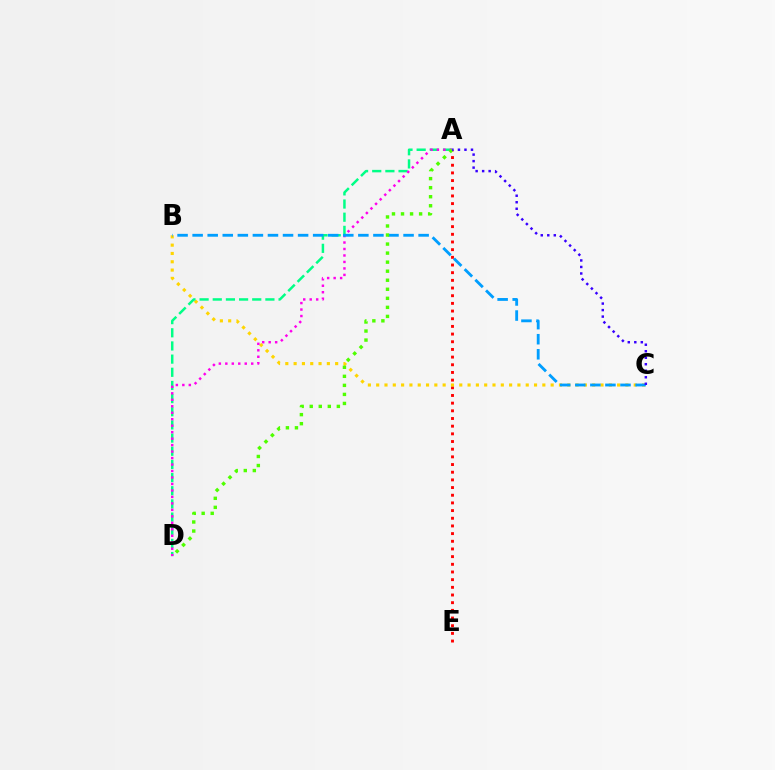{('A', 'E'): [{'color': '#ff0000', 'line_style': 'dotted', 'thickness': 2.09}], ('B', 'C'): [{'color': '#ffd500', 'line_style': 'dotted', 'thickness': 2.26}, {'color': '#009eff', 'line_style': 'dashed', 'thickness': 2.05}], ('A', 'D'): [{'color': '#00ff86', 'line_style': 'dashed', 'thickness': 1.79}, {'color': '#ff00ed', 'line_style': 'dotted', 'thickness': 1.76}, {'color': '#4fff00', 'line_style': 'dotted', 'thickness': 2.46}], ('A', 'C'): [{'color': '#3700ff', 'line_style': 'dotted', 'thickness': 1.77}]}